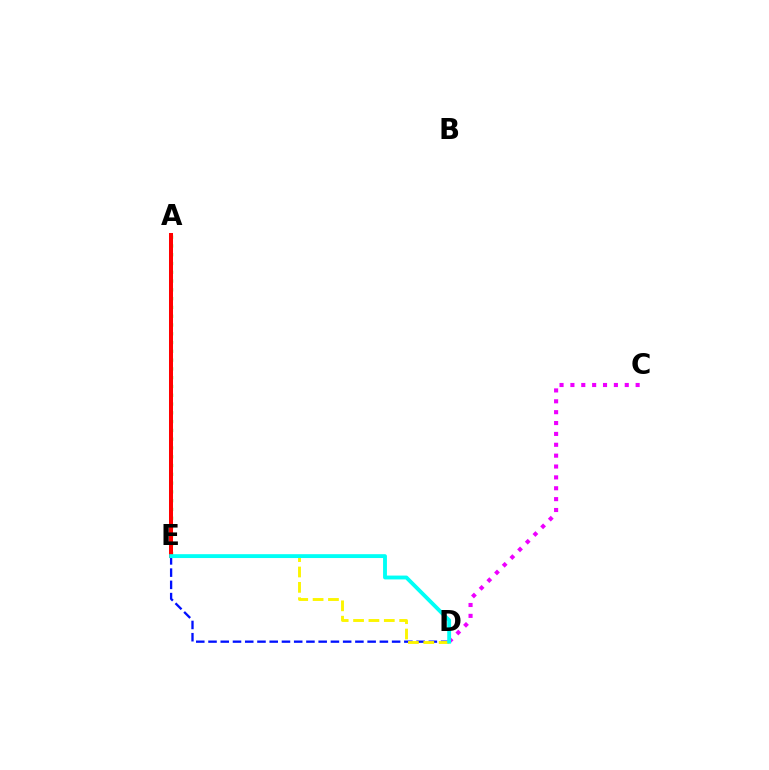{('C', 'D'): [{'color': '#ee00ff', 'line_style': 'dotted', 'thickness': 2.95}], ('A', 'E'): [{'color': '#08ff00', 'line_style': 'dotted', 'thickness': 2.39}, {'color': '#ff0000', 'line_style': 'solid', 'thickness': 2.88}], ('D', 'E'): [{'color': '#0010ff', 'line_style': 'dashed', 'thickness': 1.66}, {'color': '#fcf500', 'line_style': 'dashed', 'thickness': 2.09}, {'color': '#00fff6', 'line_style': 'solid', 'thickness': 2.78}]}